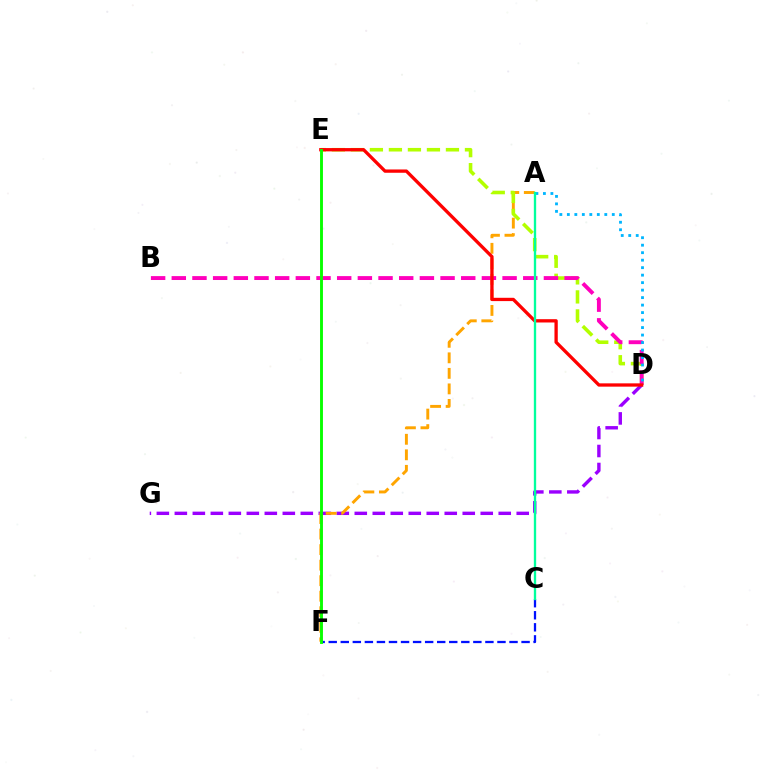{('D', 'G'): [{'color': '#9b00ff', 'line_style': 'dashed', 'thickness': 2.44}], ('A', 'F'): [{'color': '#ffa500', 'line_style': 'dashed', 'thickness': 2.11}], ('D', 'E'): [{'color': '#b3ff00', 'line_style': 'dashed', 'thickness': 2.58}, {'color': '#ff0000', 'line_style': 'solid', 'thickness': 2.38}], ('C', 'F'): [{'color': '#0010ff', 'line_style': 'dashed', 'thickness': 1.64}], ('B', 'D'): [{'color': '#ff00bd', 'line_style': 'dashed', 'thickness': 2.81}], ('A', 'D'): [{'color': '#00b5ff', 'line_style': 'dotted', 'thickness': 2.03}], ('A', 'C'): [{'color': '#00ff9d', 'line_style': 'solid', 'thickness': 1.68}], ('E', 'F'): [{'color': '#08ff00', 'line_style': 'solid', 'thickness': 2.08}]}